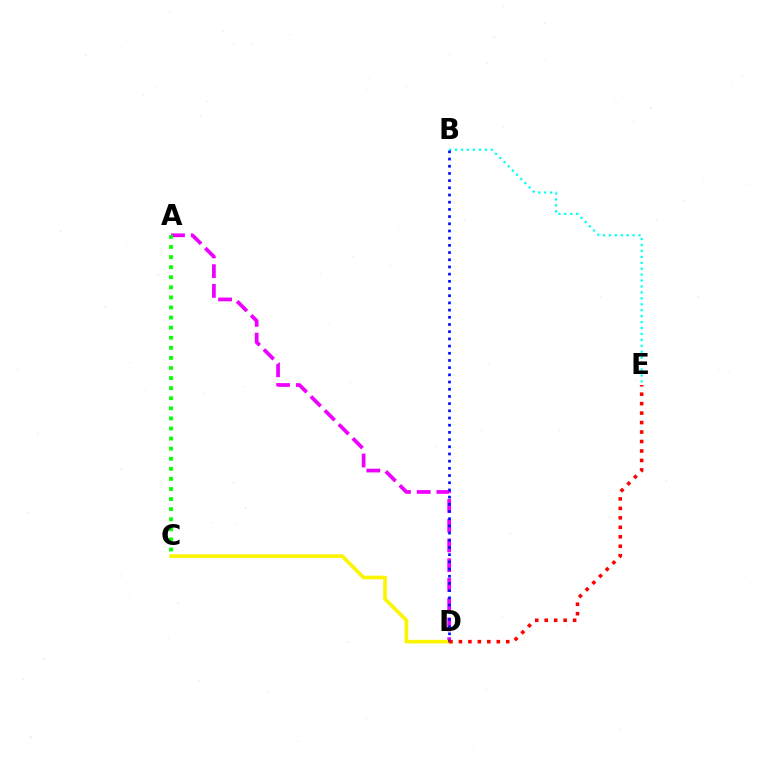{('B', 'E'): [{'color': '#00fff6', 'line_style': 'dotted', 'thickness': 1.61}], ('A', 'D'): [{'color': '#ee00ff', 'line_style': 'dashed', 'thickness': 2.68}], ('A', 'C'): [{'color': '#08ff00', 'line_style': 'dotted', 'thickness': 2.74}], ('C', 'D'): [{'color': '#fcf500', 'line_style': 'solid', 'thickness': 2.62}], ('B', 'D'): [{'color': '#0010ff', 'line_style': 'dotted', 'thickness': 1.95}], ('D', 'E'): [{'color': '#ff0000', 'line_style': 'dotted', 'thickness': 2.57}]}